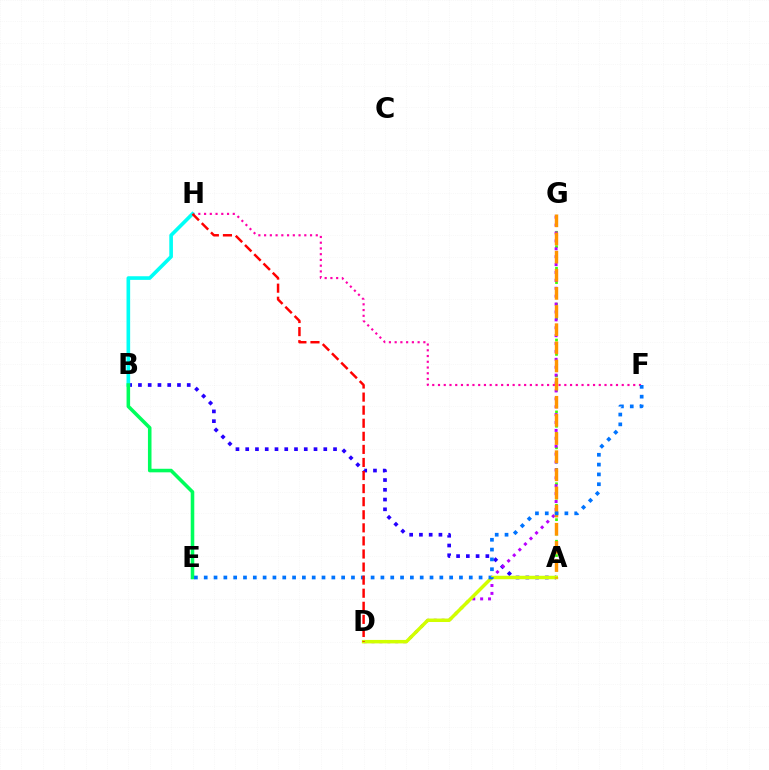{('F', 'H'): [{'color': '#ff00ac', 'line_style': 'dotted', 'thickness': 1.56}], ('A', 'G'): [{'color': '#3dff00', 'line_style': 'dotted', 'thickness': 1.95}, {'color': '#ff9400', 'line_style': 'dashed', 'thickness': 2.46}], ('A', 'B'): [{'color': '#2500ff', 'line_style': 'dotted', 'thickness': 2.65}], ('D', 'G'): [{'color': '#b900ff', 'line_style': 'dotted', 'thickness': 2.15}], ('B', 'H'): [{'color': '#00fff6', 'line_style': 'solid', 'thickness': 2.62}], ('A', 'D'): [{'color': '#d1ff00', 'line_style': 'solid', 'thickness': 2.5}], ('B', 'E'): [{'color': '#00ff5c', 'line_style': 'solid', 'thickness': 2.56}], ('E', 'F'): [{'color': '#0074ff', 'line_style': 'dotted', 'thickness': 2.67}], ('D', 'H'): [{'color': '#ff0000', 'line_style': 'dashed', 'thickness': 1.78}]}